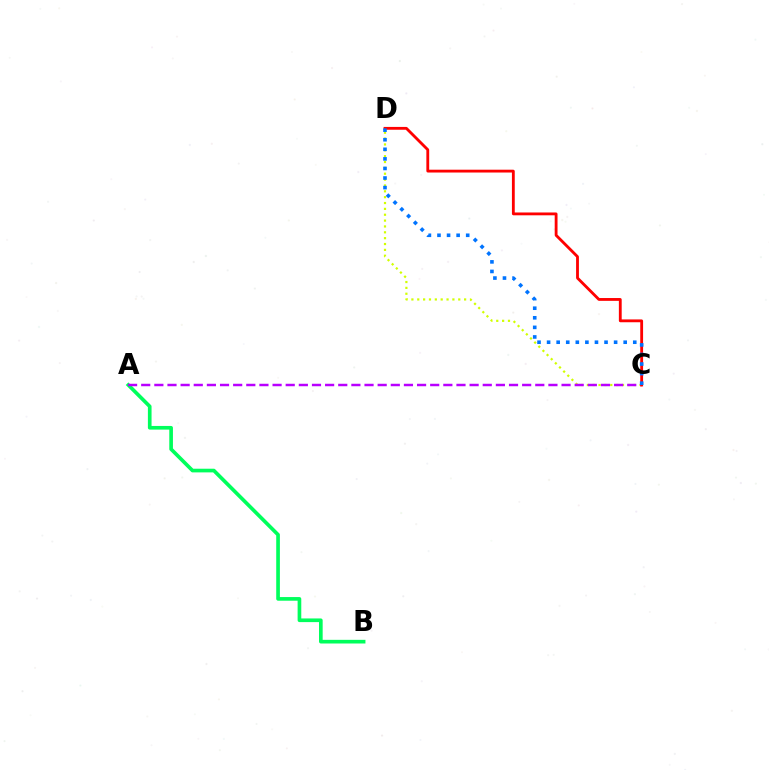{('C', 'D'): [{'color': '#d1ff00', 'line_style': 'dotted', 'thickness': 1.59}, {'color': '#ff0000', 'line_style': 'solid', 'thickness': 2.03}, {'color': '#0074ff', 'line_style': 'dotted', 'thickness': 2.6}], ('A', 'B'): [{'color': '#00ff5c', 'line_style': 'solid', 'thickness': 2.64}], ('A', 'C'): [{'color': '#b900ff', 'line_style': 'dashed', 'thickness': 1.78}]}